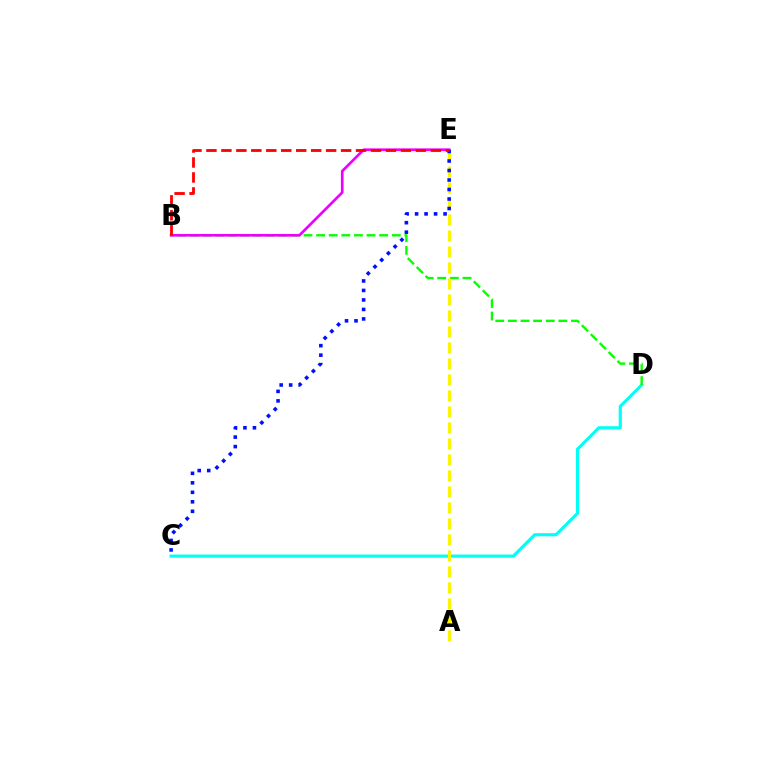{('C', 'D'): [{'color': '#00fff6', 'line_style': 'solid', 'thickness': 2.26}], ('B', 'D'): [{'color': '#08ff00', 'line_style': 'dashed', 'thickness': 1.71}], ('B', 'E'): [{'color': '#ee00ff', 'line_style': 'solid', 'thickness': 1.93}, {'color': '#ff0000', 'line_style': 'dashed', 'thickness': 2.03}], ('A', 'E'): [{'color': '#fcf500', 'line_style': 'dashed', 'thickness': 2.17}], ('C', 'E'): [{'color': '#0010ff', 'line_style': 'dotted', 'thickness': 2.58}]}